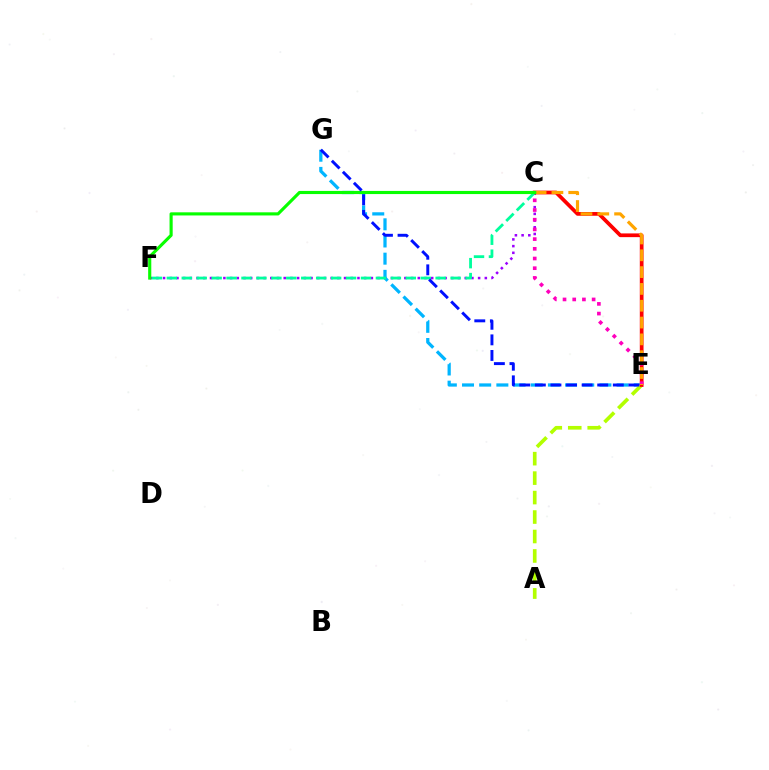{('C', 'F'): [{'color': '#9b00ff', 'line_style': 'dotted', 'thickness': 1.82}, {'color': '#00ff9d', 'line_style': 'dashed', 'thickness': 2.03}, {'color': '#08ff00', 'line_style': 'solid', 'thickness': 2.25}], ('E', 'G'): [{'color': '#00b5ff', 'line_style': 'dashed', 'thickness': 2.33}, {'color': '#0010ff', 'line_style': 'dashed', 'thickness': 2.12}], ('A', 'E'): [{'color': '#b3ff00', 'line_style': 'dashed', 'thickness': 2.64}], ('C', 'E'): [{'color': '#ff0000', 'line_style': 'solid', 'thickness': 2.68}, {'color': '#ff00bd', 'line_style': 'dotted', 'thickness': 2.64}, {'color': '#ffa500', 'line_style': 'dashed', 'thickness': 2.28}]}